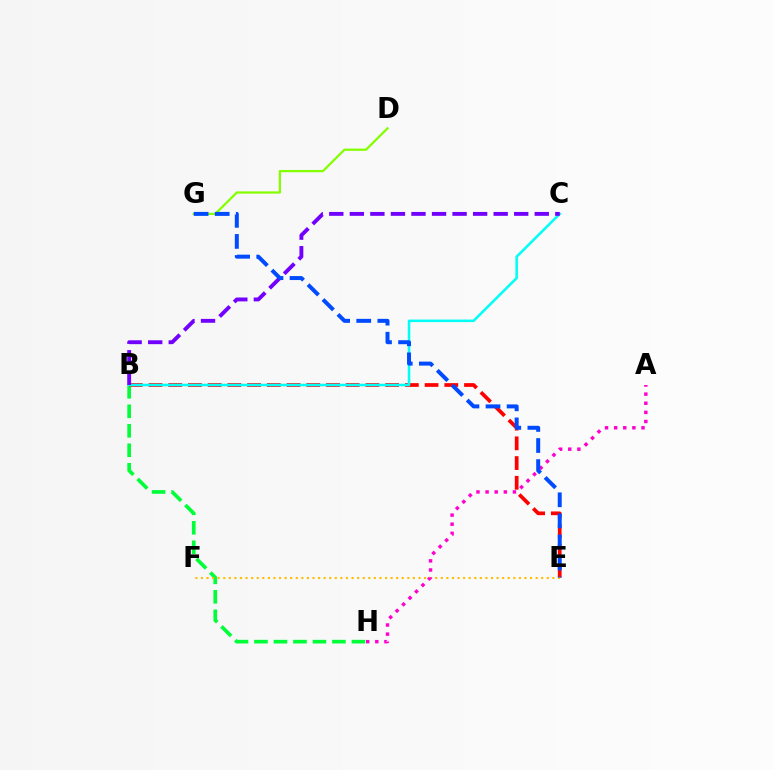{('B', 'H'): [{'color': '#00ff39', 'line_style': 'dashed', 'thickness': 2.65}], ('B', 'E'): [{'color': '#ff0000', 'line_style': 'dashed', 'thickness': 2.68}], ('B', 'C'): [{'color': '#00fff6', 'line_style': 'solid', 'thickness': 1.83}, {'color': '#7200ff', 'line_style': 'dashed', 'thickness': 2.79}], ('E', 'F'): [{'color': '#ffbd00', 'line_style': 'dotted', 'thickness': 1.52}], ('D', 'G'): [{'color': '#84ff00', 'line_style': 'solid', 'thickness': 1.62}], ('A', 'H'): [{'color': '#ff00cf', 'line_style': 'dotted', 'thickness': 2.48}], ('E', 'G'): [{'color': '#004bff', 'line_style': 'dashed', 'thickness': 2.86}]}